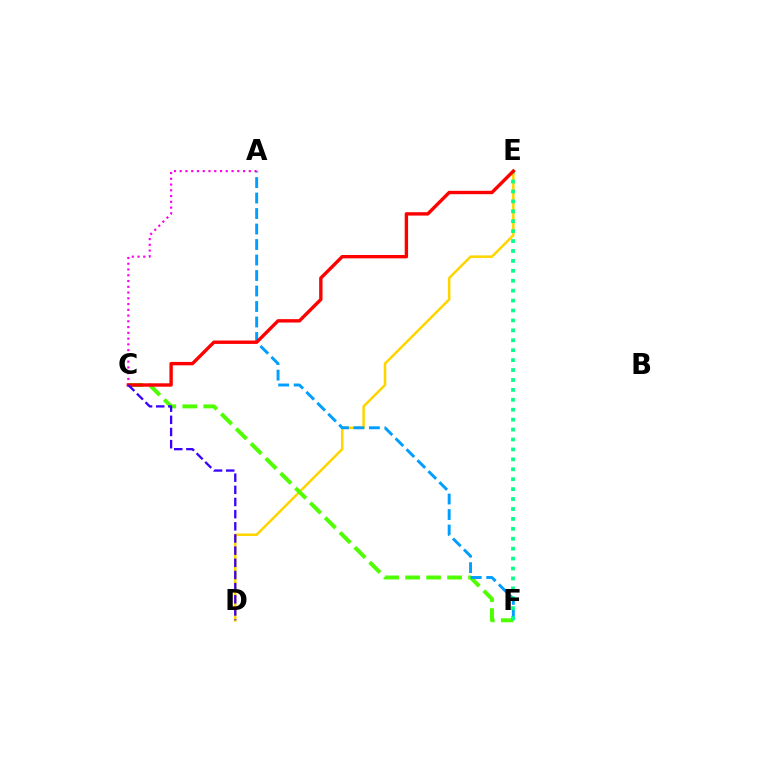{('D', 'E'): [{'color': '#ffd500', 'line_style': 'solid', 'thickness': 1.82}], ('C', 'F'): [{'color': '#4fff00', 'line_style': 'dashed', 'thickness': 2.85}], ('A', 'F'): [{'color': '#009eff', 'line_style': 'dashed', 'thickness': 2.1}], ('E', 'F'): [{'color': '#00ff86', 'line_style': 'dotted', 'thickness': 2.7}], ('A', 'C'): [{'color': '#ff00ed', 'line_style': 'dotted', 'thickness': 1.56}], ('C', 'E'): [{'color': '#ff0000', 'line_style': 'solid', 'thickness': 2.44}], ('C', 'D'): [{'color': '#3700ff', 'line_style': 'dashed', 'thickness': 1.65}]}